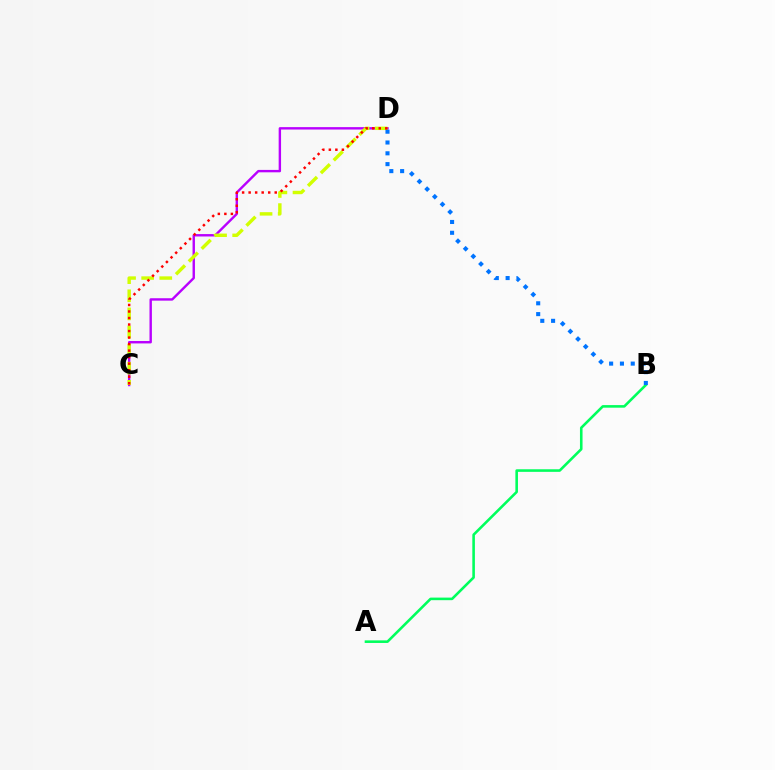{('A', 'B'): [{'color': '#00ff5c', 'line_style': 'solid', 'thickness': 1.86}], ('C', 'D'): [{'color': '#b900ff', 'line_style': 'solid', 'thickness': 1.73}, {'color': '#d1ff00', 'line_style': 'dashed', 'thickness': 2.46}, {'color': '#ff0000', 'line_style': 'dotted', 'thickness': 1.77}], ('B', 'D'): [{'color': '#0074ff', 'line_style': 'dotted', 'thickness': 2.94}]}